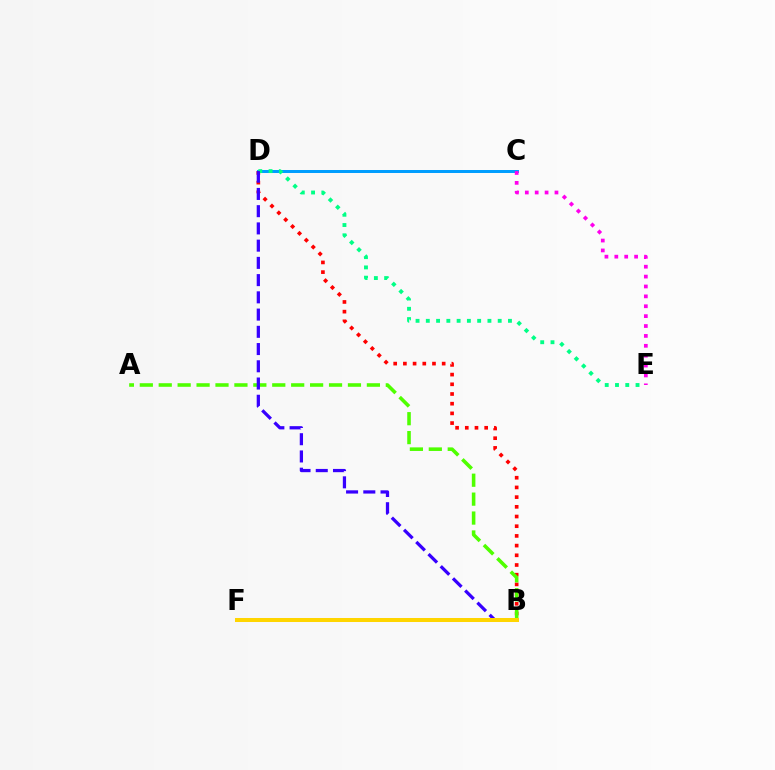{('C', 'D'): [{'color': '#009eff', 'line_style': 'solid', 'thickness': 2.15}], ('B', 'D'): [{'color': '#ff0000', 'line_style': 'dotted', 'thickness': 2.63}, {'color': '#3700ff', 'line_style': 'dashed', 'thickness': 2.34}], ('D', 'E'): [{'color': '#00ff86', 'line_style': 'dotted', 'thickness': 2.79}], ('A', 'B'): [{'color': '#4fff00', 'line_style': 'dashed', 'thickness': 2.57}], ('B', 'F'): [{'color': '#ffd500', 'line_style': 'solid', 'thickness': 2.88}], ('C', 'E'): [{'color': '#ff00ed', 'line_style': 'dotted', 'thickness': 2.69}]}